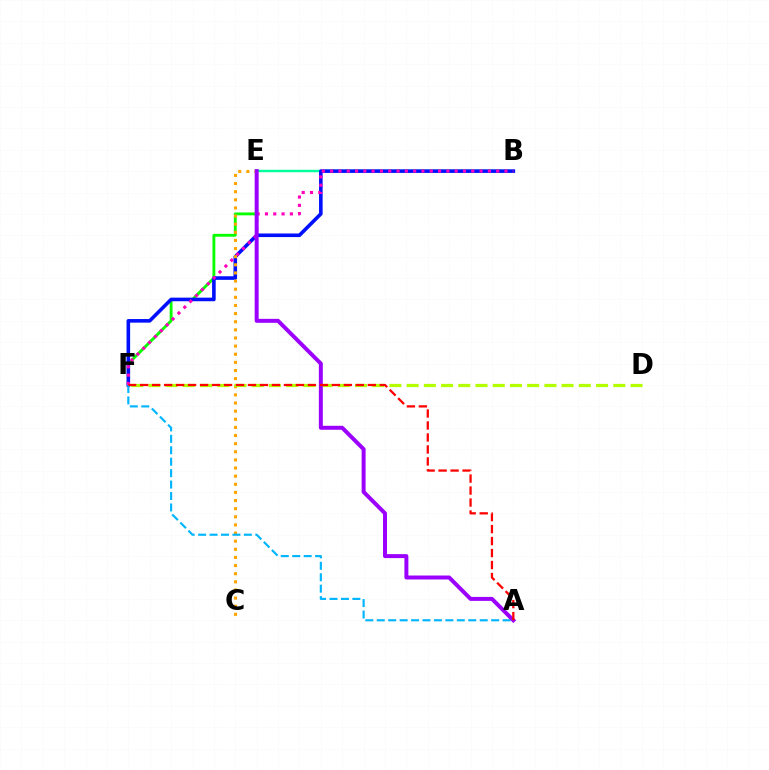{('B', 'E'): [{'color': '#00ff9d', 'line_style': 'solid', 'thickness': 1.74}], ('E', 'F'): [{'color': '#08ff00', 'line_style': 'solid', 'thickness': 2.06}], ('B', 'F'): [{'color': '#0010ff', 'line_style': 'solid', 'thickness': 2.59}, {'color': '#ff00bd', 'line_style': 'dotted', 'thickness': 2.26}], ('C', 'E'): [{'color': '#ffa500', 'line_style': 'dotted', 'thickness': 2.21}], ('D', 'F'): [{'color': '#b3ff00', 'line_style': 'dashed', 'thickness': 2.34}], ('A', 'F'): [{'color': '#00b5ff', 'line_style': 'dashed', 'thickness': 1.55}, {'color': '#ff0000', 'line_style': 'dashed', 'thickness': 1.63}], ('A', 'E'): [{'color': '#9b00ff', 'line_style': 'solid', 'thickness': 2.86}]}